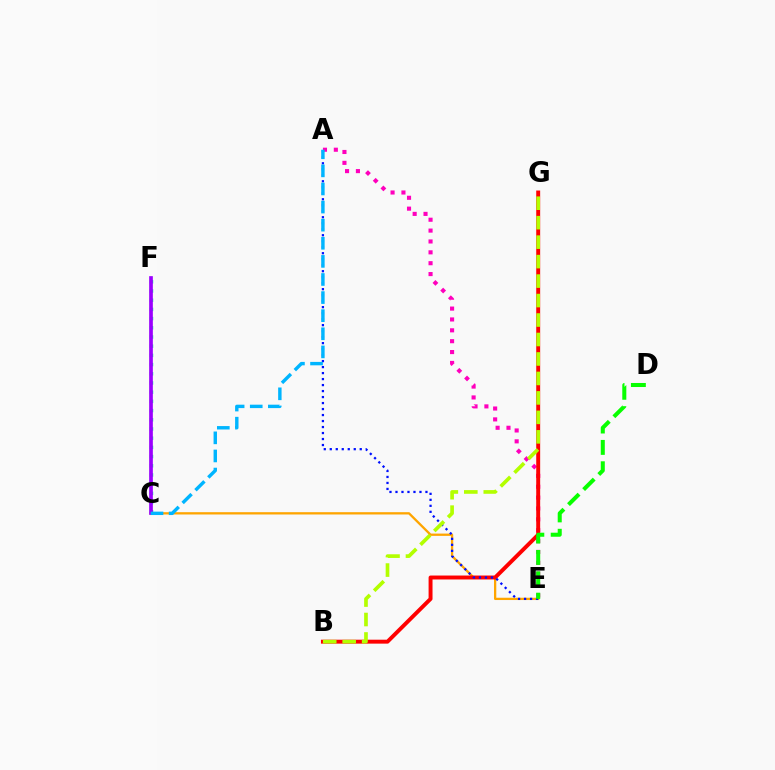{('A', 'E'): [{'color': '#ff00bd', 'line_style': 'dotted', 'thickness': 2.95}, {'color': '#0010ff', 'line_style': 'dotted', 'thickness': 1.63}], ('C', 'E'): [{'color': '#ffa500', 'line_style': 'solid', 'thickness': 1.65}], ('C', 'F'): [{'color': '#00ff9d', 'line_style': 'dotted', 'thickness': 2.5}, {'color': '#9b00ff', 'line_style': 'solid', 'thickness': 2.66}], ('B', 'G'): [{'color': '#ff0000', 'line_style': 'solid', 'thickness': 2.83}, {'color': '#b3ff00', 'line_style': 'dashed', 'thickness': 2.64}], ('A', 'C'): [{'color': '#00b5ff', 'line_style': 'dashed', 'thickness': 2.46}], ('D', 'E'): [{'color': '#08ff00', 'line_style': 'dashed', 'thickness': 2.9}]}